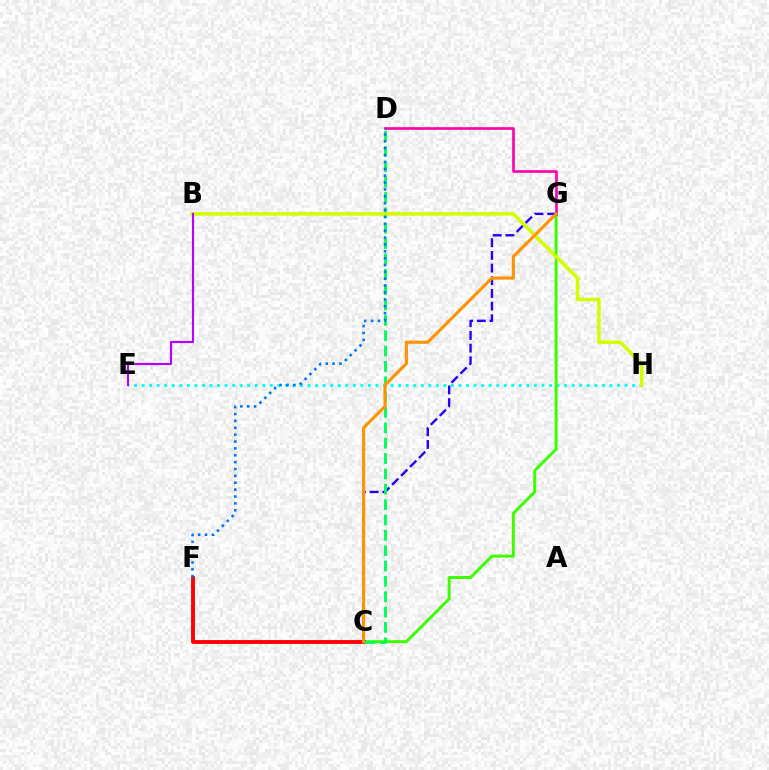{('E', 'H'): [{'color': '#00fff6', 'line_style': 'dotted', 'thickness': 2.05}], ('C', 'G'): [{'color': '#3dff00', 'line_style': 'solid', 'thickness': 2.15}, {'color': '#2500ff', 'line_style': 'dashed', 'thickness': 1.72}, {'color': '#ff9400', 'line_style': 'solid', 'thickness': 2.24}], ('C', 'F'): [{'color': '#ff0000', 'line_style': 'solid', 'thickness': 2.78}], ('C', 'D'): [{'color': '#00ff5c', 'line_style': 'dashed', 'thickness': 2.09}], ('B', 'H'): [{'color': '#d1ff00', 'line_style': 'solid', 'thickness': 2.56}], ('D', 'G'): [{'color': '#ff00ac', 'line_style': 'solid', 'thickness': 1.9}], ('D', 'F'): [{'color': '#0074ff', 'line_style': 'dotted', 'thickness': 1.87}], ('B', 'E'): [{'color': '#b900ff', 'line_style': 'solid', 'thickness': 1.56}]}